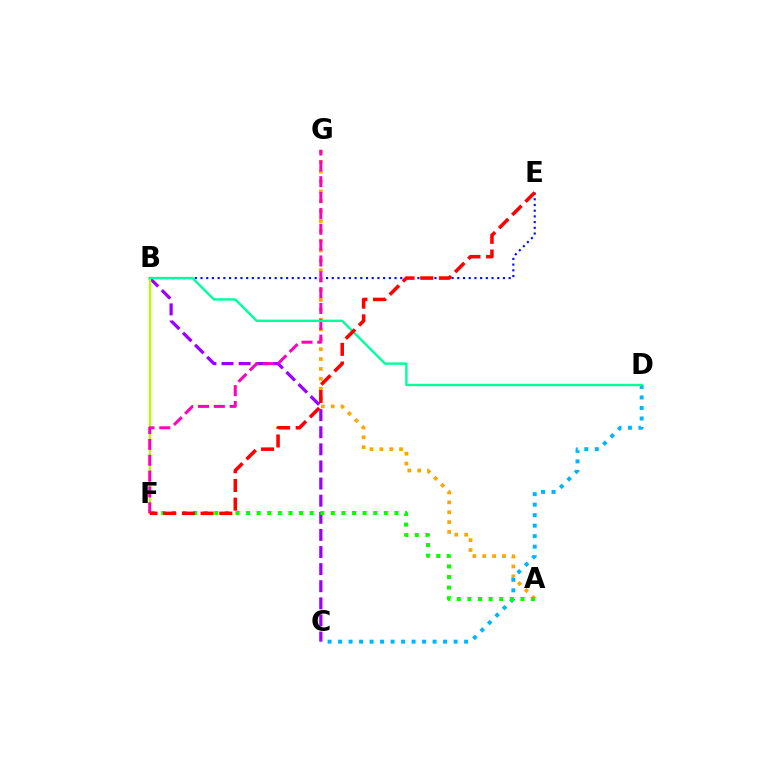{('B', 'C'): [{'color': '#9b00ff', 'line_style': 'dashed', 'thickness': 2.32}], ('B', 'E'): [{'color': '#0010ff', 'line_style': 'dotted', 'thickness': 1.55}], ('A', 'G'): [{'color': '#ffa500', 'line_style': 'dotted', 'thickness': 2.68}], ('B', 'F'): [{'color': '#b3ff00', 'line_style': 'solid', 'thickness': 1.66}], ('C', 'D'): [{'color': '#00b5ff', 'line_style': 'dotted', 'thickness': 2.85}], ('A', 'F'): [{'color': '#08ff00', 'line_style': 'dotted', 'thickness': 2.88}], ('F', 'G'): [{'color': '#ff00bd', 'line_style': 'dashed', 'thickness': 2.15}], ('B', 'D'): [{'color': '#00ff9d', 'line_style': 'solid', 'thickness': 1.74}], ('E', 'F'): [{'color': '#ff0000', 'line_style': 'dashed', 'thickness': 2.54}]}